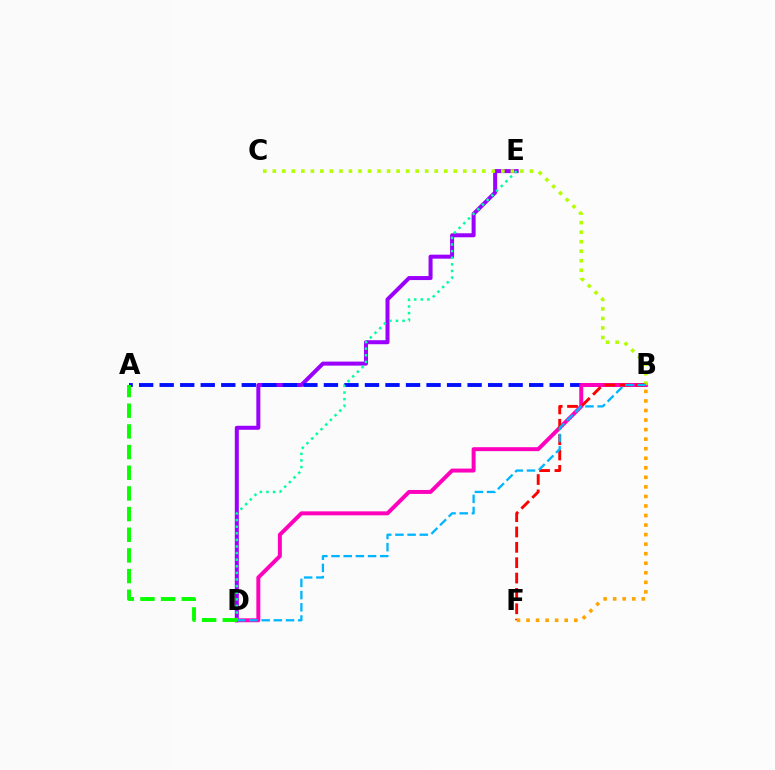{('D', 'E'): [{'color': '#9b00ff', 'line_style': 'solid', 'thickness': 2.89}, {'color': '#00ff9d', 'line_style': 'dotted', 'thickness': 1.79}], ('A', 'B'): [{'color': '#0010ff', 'line_style': 'dashed', 'thickness': 2.79}], ('B', 'D'): [{'color': '#ff00bd', 'line_style': 'solid', 'thickness': 2.85}, {'color': '#00b5ff', 'line_style': 'dashed', 'thickness': 1.66}], ('A', 'D'): [{'color': '#08ff00', 'line_style': 'dashed', 'thickness': 2.81}], ('B', 'C'): [{'color': '#b3ff00', 'line_style': 'dotted', 'thickness': 2.59}], ('B', 'F'): [{'color': '#ff0000', 'line_style': 'dashed', 'thickness': 2.09}, {'color': '#ffa500', 'line_style': 'dotted', 'thickness': 2.59}]}